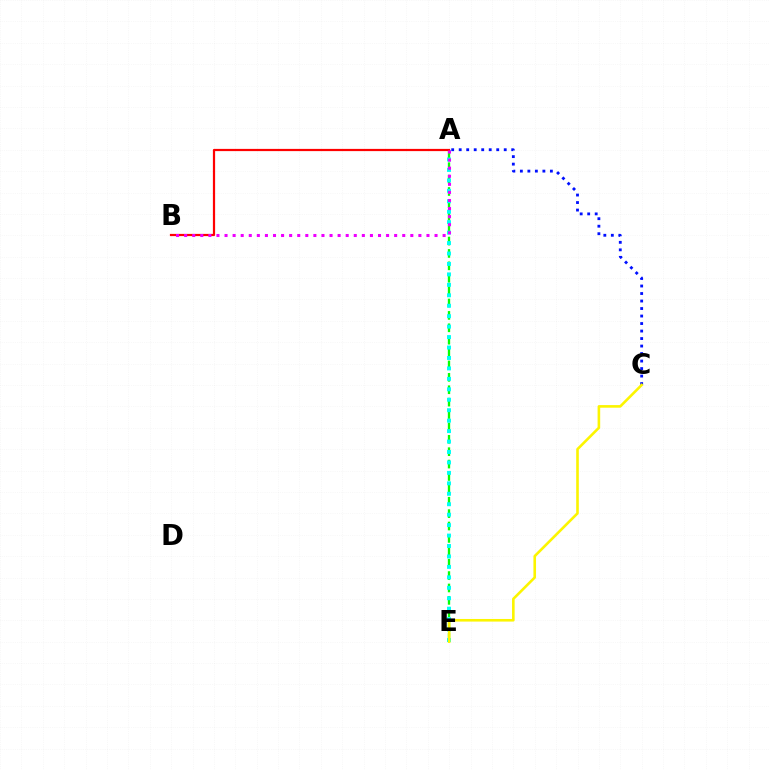{('A', 'E'): [{'color': '#08ff00', 'line_style': 'dashed', 'thickness': 1.68}, {'color': '#00fff6', 'line_style': 'dotted', 'thickness': 2.84}], ('A', 'C'): [{'color': '#0010ff', 'line_style': 'dotted', 'thickness': 2.04}], ('A', 'B'): [{'color': '#ff0000', 'line_style': 'solid', 'thickness': 1.6}, {'color': '#ee00ff', 'line_style': 'dotted', 'thickness': 2.19}], ('C', 'E'): [{'color': '#fcf500', 'line_style': 'solid', 'thickness': 1.88}]}